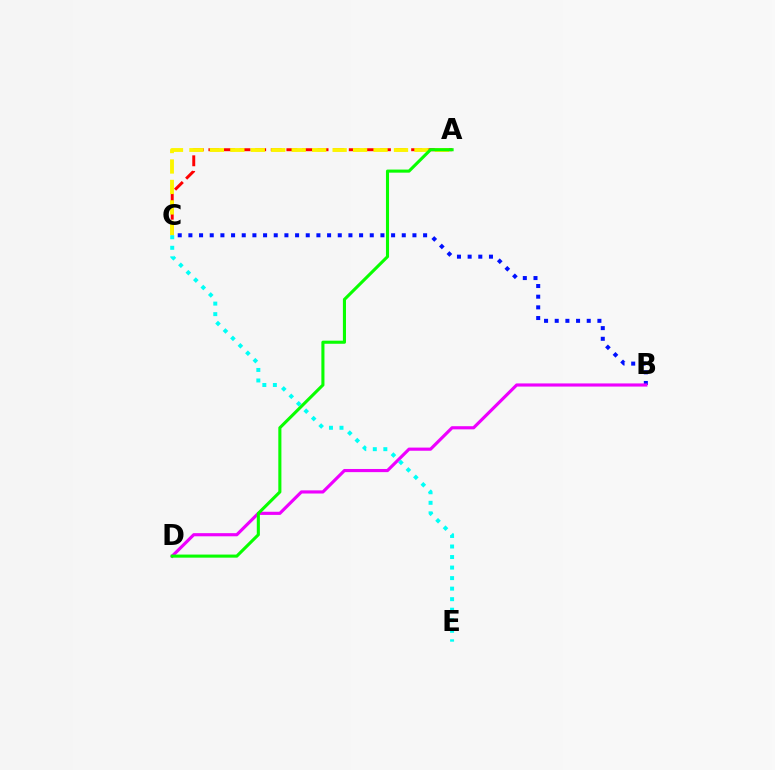{('A', 'C'): [{'color': '#ff0000', 'line_style': 'dashed', 'thickness': 2.12}, {'color': '#fcf500', 'line_style': 'dashed', 'thickness': 2.78}], ('B', 'C'): [{'color': '#0010ff', 'line_style': 'dotted', 'thickness': 2.9}], ('B', 'D'): [{'color': '#ee00ff', 'line_style': 'solid', 'thickness': 2.27}], ('C', 'E'): [{'color': '#00fff6', 'line_style': 'dotted', 'thickness': 2.86}], ('A', 'D'): [{'color': '#08ff00', 'line_style': 'solid', 'thickness': 2.22}]}